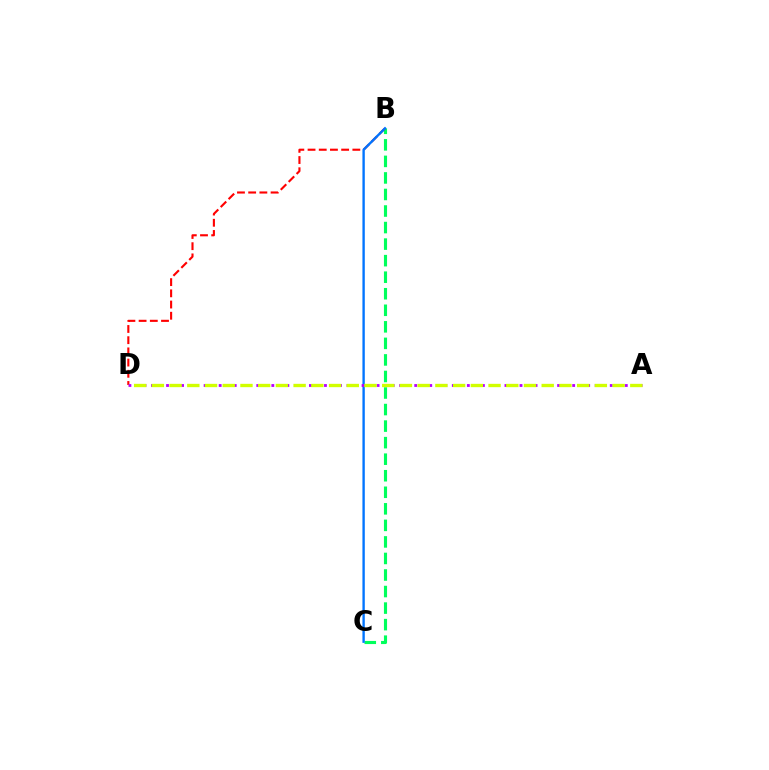{('B', 'C'): [{'color': '#00ff5c', 'line_style': 'dashed', 'thickness': 2.25}, {'color': '#0074ff', 'line_style': 'solid', 'thickness': 1.71}], ('B', 'D'): [{'color': '#ff0000', 'line_style': 'dashed', 'thickness': 1.52}], ('A', 'D'): [{'color': '#b900ff', 'line_style': 'dotted', 'thickness': 2.04}, {'color': '#d1ff00', 'line_style': 'dashed', 'thickness': 2.41}]}